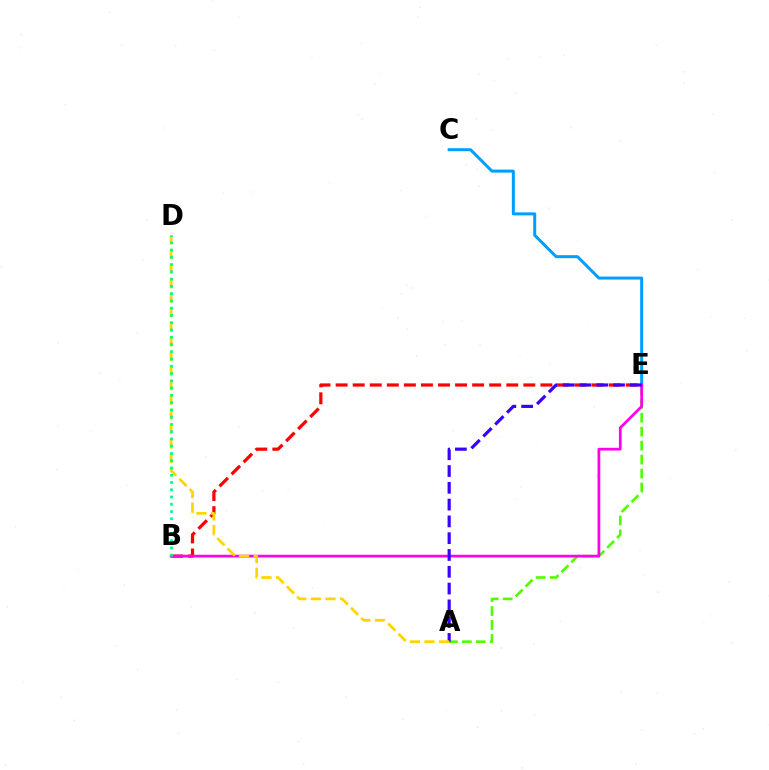{('B', 'E'): [{'color': '#ff0000', 'line_style': 'dashed', 'thickness': 2.32}, {'color': '#ff00ed', 'line_style': 'solid', 'thickness': 1.98}], ('C', 'E'): [{'color': '#009eff', 'line_style': 'solid', 'thickness': 2.16}], ('A', 'E'): [{'color': '#4fff00', 'line_style': 'dashed', 'thickness': 1.89}, {'color': '#3700ff', 'line_style': 'dashed', 'thickness': 2.28}], ('A', 'D'): [{'color': '#ffd500', 'line_style': 'dashed', 'thickness': 1.98}], ('B', 'D'): [{'color': '#00ff86', 'line_style': 'dotted', 'thickness': 1.97}]}